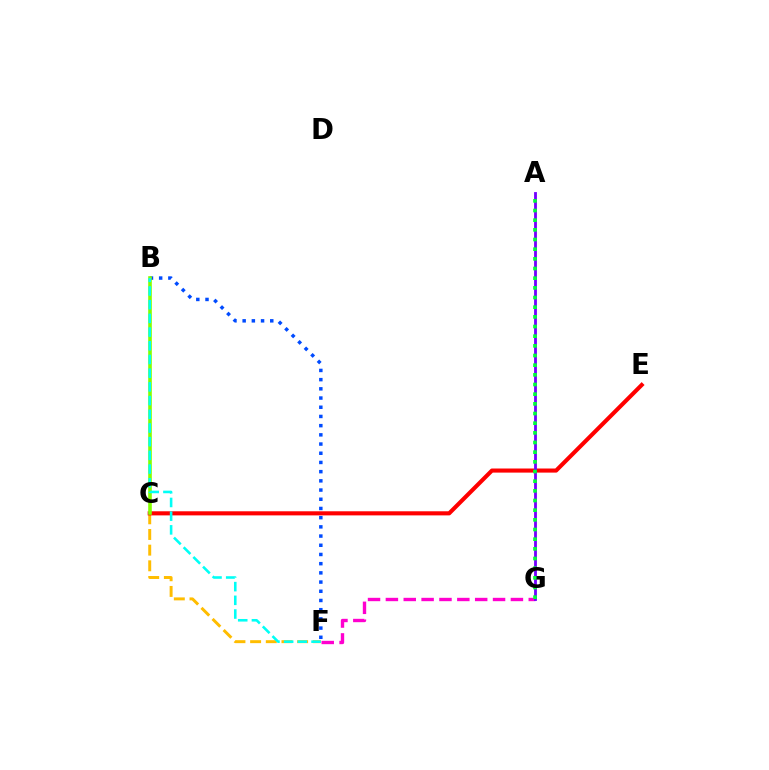{('B', 'F'): [{'color': '#004bff', 'line_style': 'dotted', 'thickness': 2.5}, {'color': '#00fff6', 'line_style': 'dashed', 'thickness': 1.86}], ('C', 'F'): [{'color': '#ffbd00', 'line_style': 'dashed', 'thickness': 2.13}], ('C', 'E'): [{'color': '#ff0000', 'line_style': 'solid', 'thickness': 2.95}], ('B', 'C'): [{'color': '#84ff00', 'line_style': 'solid', 'thickness': 2.6}], ('F', 'G'): [{'color': '#ff00cf', 'line_style': 'dashed', 'thickness': 2.43}], ('A', 'G'): [{'color': '#7200ff', 'line_style': 'solid', 'thickness': 2.02}, {'color': '#00ff39', 'line_style': 'dotted', 'thickness': 2.63}]}